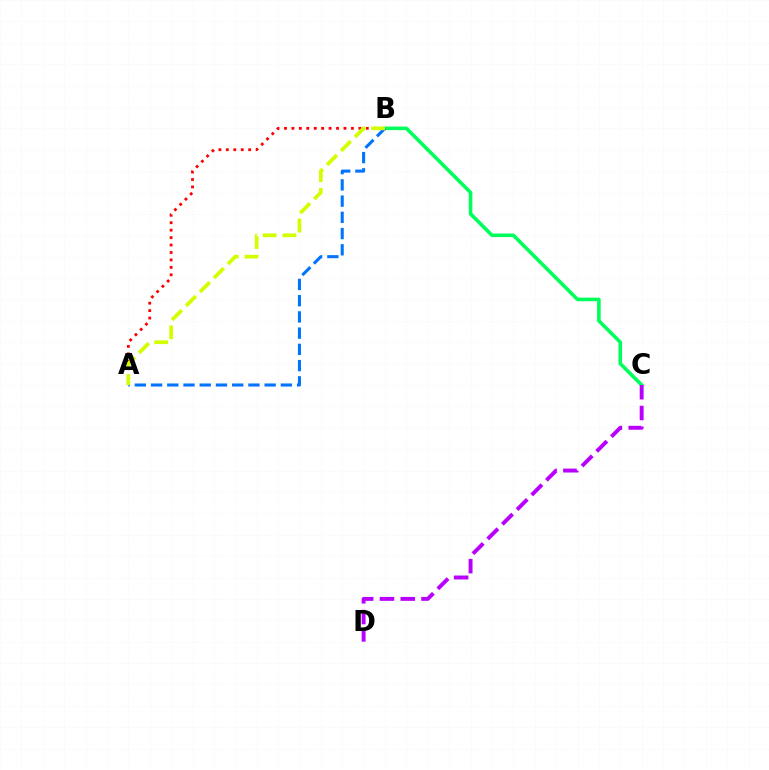{('B', 'C'): [{'color': '#00ff5c', 'line_style': 'solid', 'thickness': 2.58}], ('C', 'D'): [{'color': '#b900ff', 'line_style': 'dashed', 'thickness': 2.82}], ('A', 'B'): [{'color': '#ff0000', 'line_style': 'dotted', 'thickness': 2.02}, {'color': '#0074ff', 'line_style': 'dashed', 'thickness': 2.2}, {'color': '#d1ff00', 'line_style': 'dashed', 'thickness': 2.68}]}